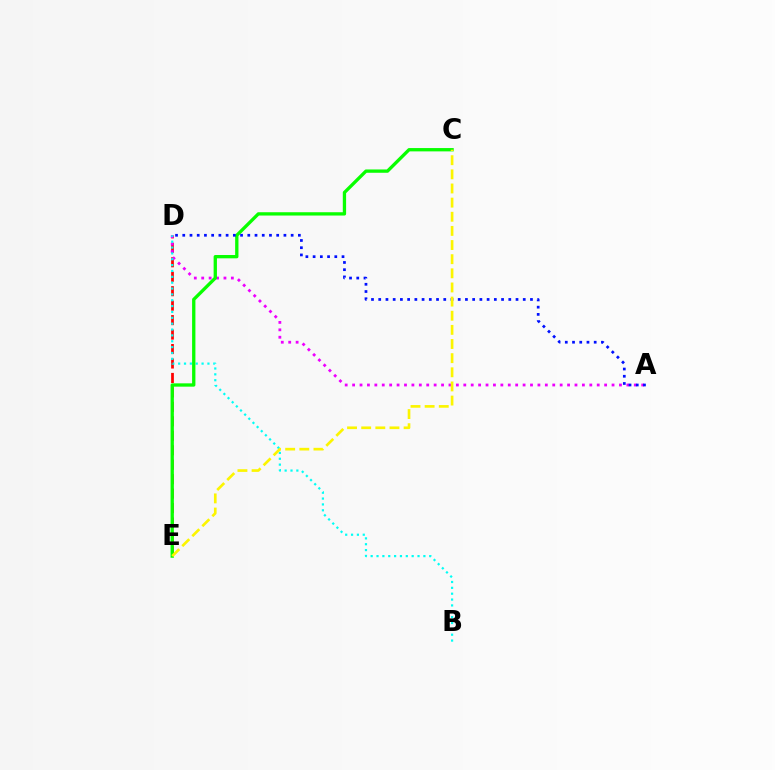{('D', 'E'): [{'color': '#ff0000', 'line_style': 'dashed', 'thickness': 1.96}], ('A', 'D'): [{'color': '#ee00ff', 'line_style': 'dotted', 'thickness': 2.01}, {'color': '#0010ff', 'line_style': 'dotted', 'thickness': 1.96}], ('B', 'D'): [{'color': '#00fff6', 'line_style': 'dotted', 'thickness': 1.59}], ('C', 'E'): [{'color': '#08ff00', 'line_style': 'solid', 'thickness': 2.38}, {'color': '#fcf500', 'line_style': 'dashed', 'thickness': 1.92}]}